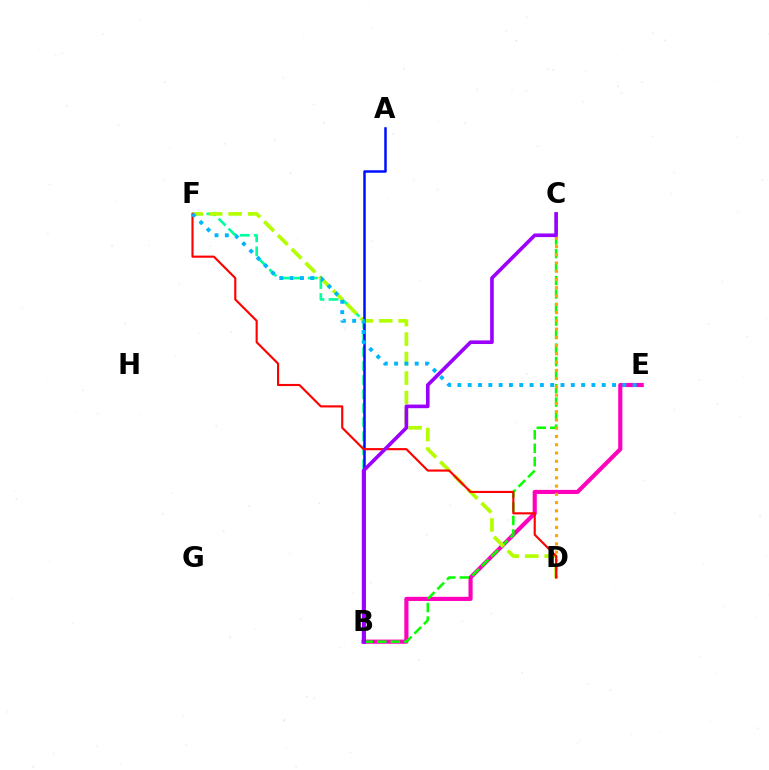{('B', 'E'): [{'color': '#ff00bd', 'line_style': 'solid', 'thickness': 2.98}], ('B', 'F'): [{'color': '#00ff9d', 'line_style': 'dashed', 'thickness': 1.91}], ('B', 'C'): [{'color': '#08ff00', 'line_style': 'dashed', 'thickness': 1.83}, {'color': '#9b00ff', 'line_style': 'solid', 'thickness': 2.61}], ('D', 'F'): [{'color': '#b3ff00', 'line_style': 'dashed', 'thickness': 2.65}, {'color': '#ff0000', 'line_style': 'solid', 'thickness': 1.53}], ('A', 'B'): [{'color': '#0010ff', 'line_style': 'solid', 'thickness': 1.81}], ('C', 'D'): [{'color': '#ffa500', 'line_style': 'dotted', 'thickness': 2.24}], ('E', 'F'): [{'color': '#00b5ff', 'line_style': 'dotted', 'thickness': 2.8}]}